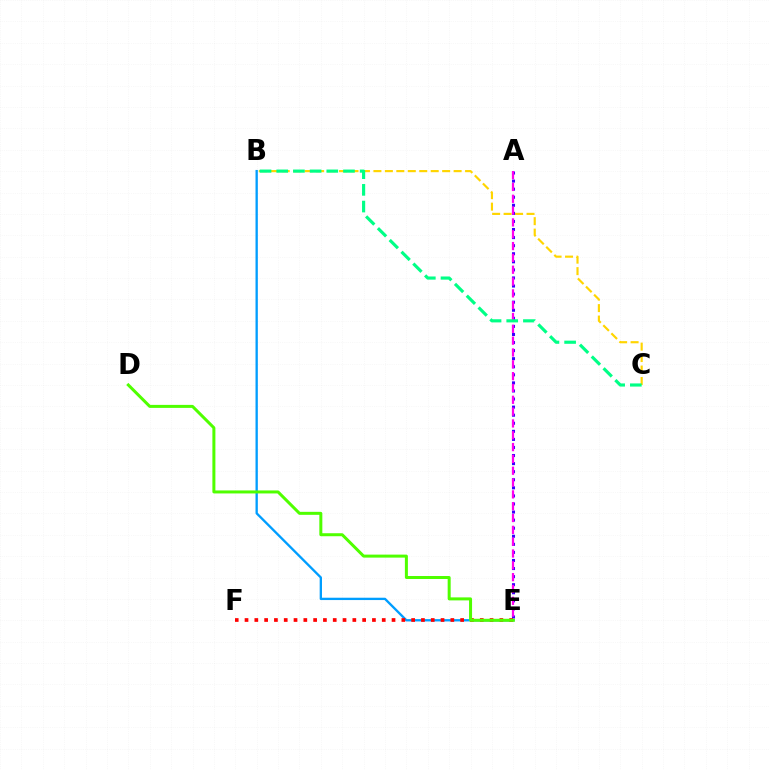{('B', 'E'): [{'color': '#009eff', 'line_style': 'solid', 'thickness': 1.68}], ('B', 'C'): [{'color': '#ffd500', 'line_style': 'dashed', 'thickness': 1.56}, {'color': '#00ff86', 'line_style': 'dashed', 'thickness': 2.27}], ('A', 'E'): [{'color': '#3700ff', 'line_style': 'dotted', 'thickness': 2.19}, {'color': '#ff00ed', 'line_style': 'dashed', 'thickness': 1.61}], ('E', 'F'): [{'color': '#ff0000', 'line_style': 'dotted', 'thickness': 2.66}], ('D', 'E'): [{'color': '#4fff00', 'line_style': 'solid', 'thickness': 2.16}]}